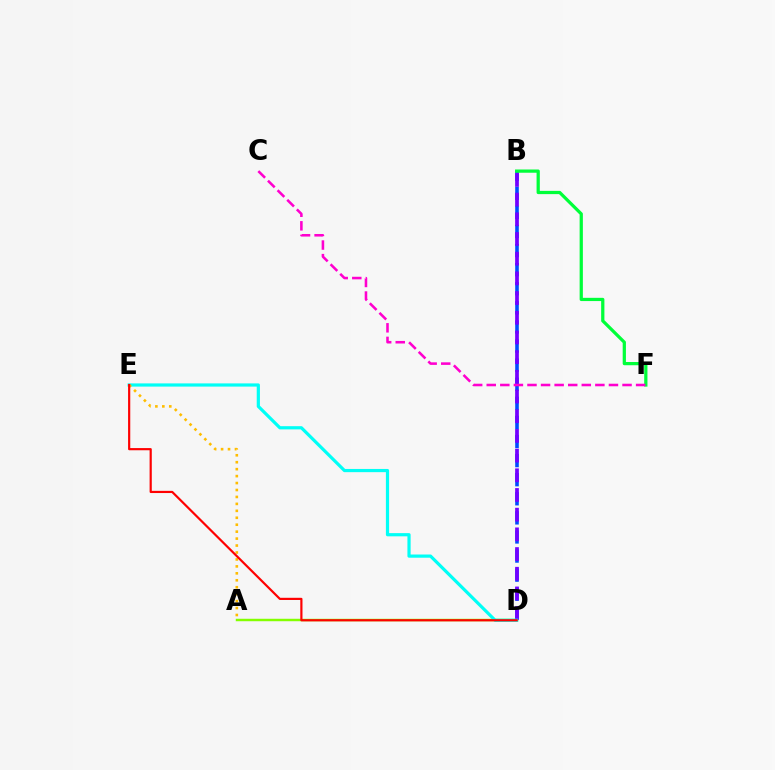{('B', 'D'): [{'color': '#004bff', 'line_style': 'dashed', 'thickness': 2.59}, {'color': '#7200ff', 'line_style': 'dashed', 'thickness': 2.68}], ('A', 'D'): [{'color': '#84ff00', 'line_style': 'solid', 'thickness': 1.77}], ('D', 'E'): [{'color': '#00fff6', 'line_style': 'solid', 'thickness': 2.31}, {'color': '#ff0000', 'line_style': 'solid', 'thickness': 1.57}], ('B', 'F'): [{'color': '#00ff39', 'line_style': 'solid', 'thickness': 2.33}], ('C', 'F'): [{'color': '#ff00cf', 'line_style': 'dashed', 'thickness': 1.84}], ('A', 'E'): [{'color': '#ffbd00', 'line_style': 'dotted', 'thickness': 1.89}]}